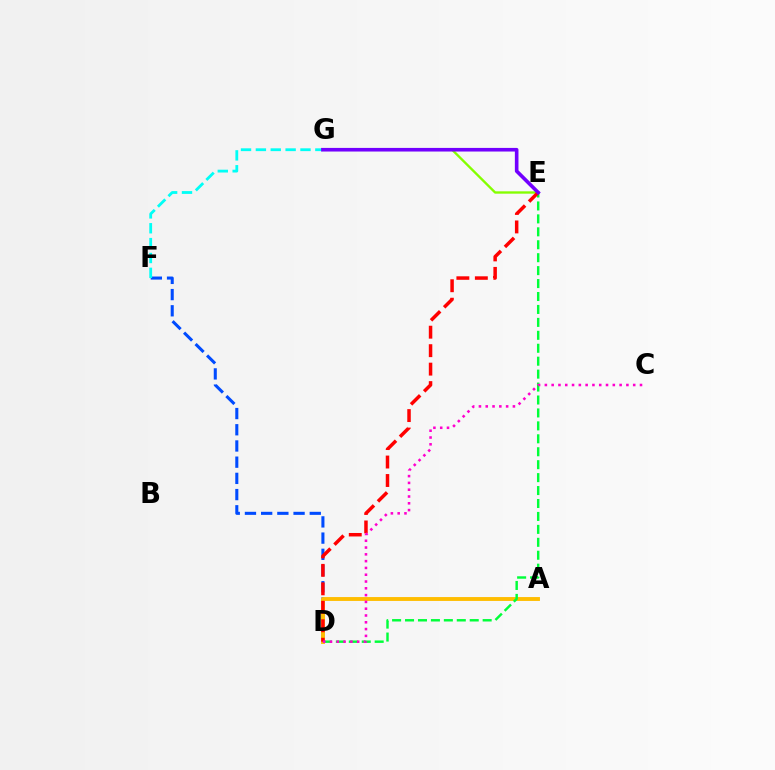{('E', 'G'): [{'color': '#84ff00', 'line_style': 'solid', 'thickness': 1.69}, {'color': '#7200ff', 'line_style': 'solid', 'thickness': 2.6}], ('D', 'F'): [{'color': '#004bff', 'line_style': 'dashed', 'thickness': 2.2}], ('A', 'D'): [{'color': '#ffbd00', 'line_style': 'solid', 'thickness': 2.79}], ('D', 'E'): [{'color': '#00ff39', 'line_style': 'dashed', 'thickness': 1.76}, {'color': '#ff0000', 'line_style': 'dashed', 'thickness': 2.51}], ('F', 'G'): [{'color': '#00fff6', 'line_style': 'dashed', 'thickness': 2.02}], ('C', 'D'): [{'color': '#ff00cf', 'line_style': 'dotted', 'thickness': 1.85}]}